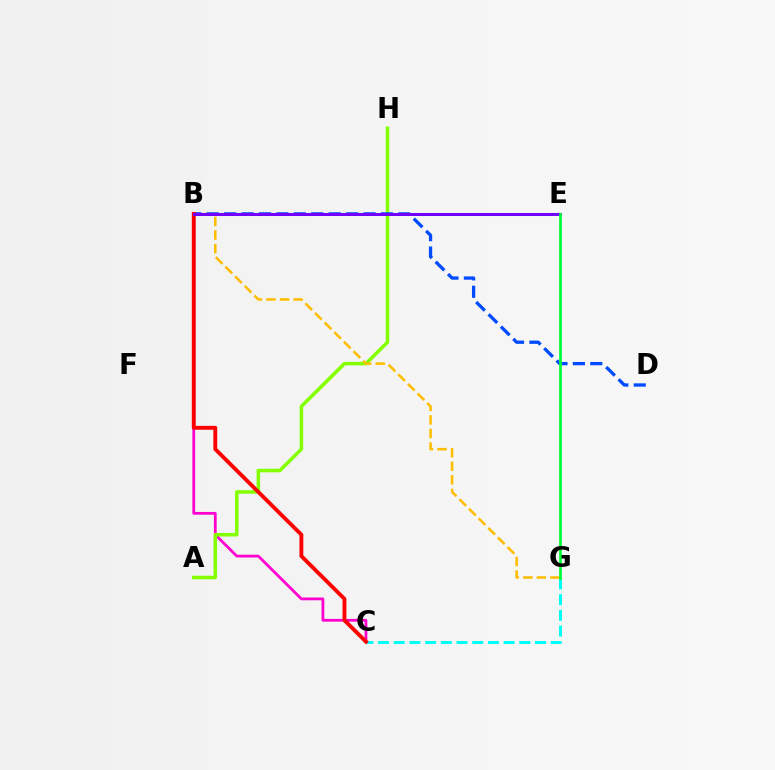{('C', 'G'): [{'color': '#00fff6', 'line_style': 'dashed', 'thickness': 2.13}], ('B', 'C'): [{'color': '#ff00cf', 'line_style': 'solid', 'thickness': 2.0}, {'color': '#ff0000', 'line_style': 'solid', 'thickness': 2.79}], ('A', 'H'): [{'color': '#84ff00', 'line_style': 'solid', 'thickness': 2.54}], ('B', 'G'): [{'color': '#ffbd00', 'line_style': 'dashed', 'thickness': 1.84}], ('B', 'D'): [{'color': '#004bff', 'line_style': 'dashed', 'thickness': 2.37}], ('B', 'E'): [{'color': '#7200ff', 'line_style': 'solid', 'thickness': 2.18}], ('E', 'G'): [{'color': '#00ff39', 'line_style': 'solid', 'thickness': 1.96}]}